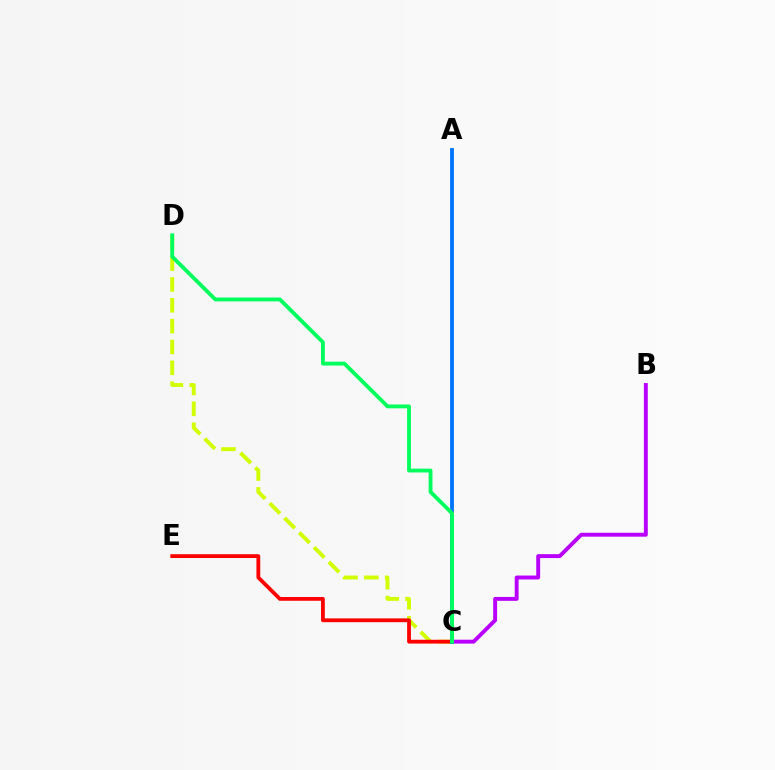{('C', 'D'): [{'color': '#d1ff00', 'line_style': 'dashed', 'thickness': 2.83}, {'color': '#00ff5c', 'line_style': 'solid', 'thickness': 2.77}], ('B', 'C'): [{'color': '#b900ff', 'line_style': 'solid', 'thickness': 2.81}], ('C', 'E'): [{'color': '#ff0000', 'line_style': 'solid', 'thickness': 2.73}], ('A', 'C'): [{'color': '#0074ff', 'line_style': 'solid', 'thickness': 2.75}]}